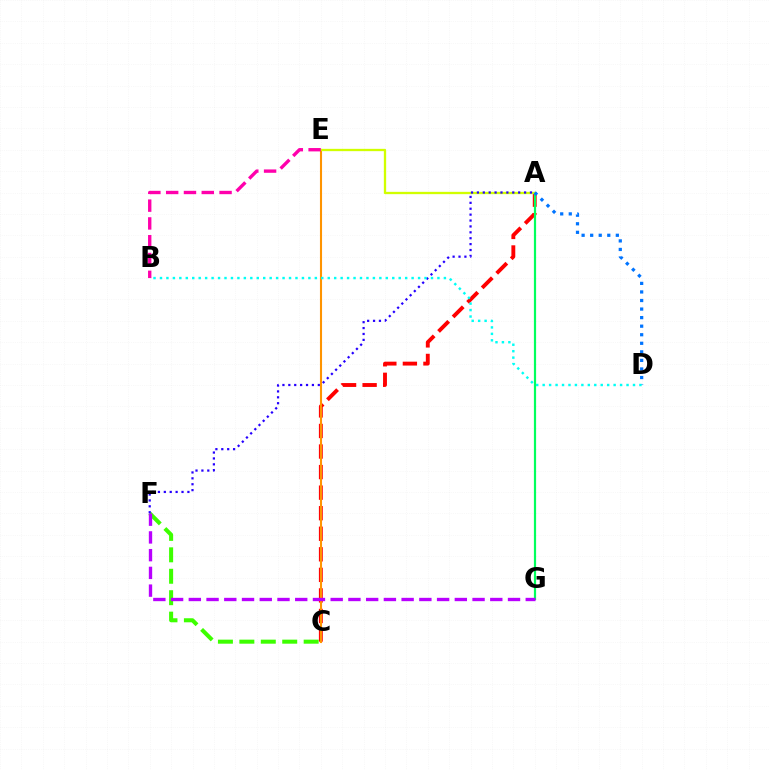{('A', 'C'): [{'color': '#ff0000', 'line_style': 'dashed', 'thickness': 2.79}], ('C', 'F'): [{'color': '#3dff00', 'line_style': 'dashed', 'thickness': 2.91}], ('C', 'E'): [{'color': '#ff9400', 'line_style': 'solid', 'thickness': 1.51}], ('A', 'G'): [{'color': '#00ff5c', 'line_style': 'solid', 'thickness': 1.59}], ('A', 'E'): [{'color': '#d1ff00', 'line_style': 'solid', 'thickness': 1.66}], ('A', 'D'): [{'color': '#0074ff', 'line_style': 'dotted', 'thickness': 2.33}], ('B', 'E'): [{'color': '#ff00ac', 'line_style': 'dashed', 'thickness': 2.42}], ('A', 'F'): [{'color': '#2500ff', 'line_style': 'dotted', 'thickness': 1.6}], ('F', 'G'): [{'color': '#b900ff', 'line_style': 'dashed', 'thickness': 2.41}], ('B', 'D'): [{'color': '#00fff6', 'line_style': 'dotted', 'thickness': 1.75}]}